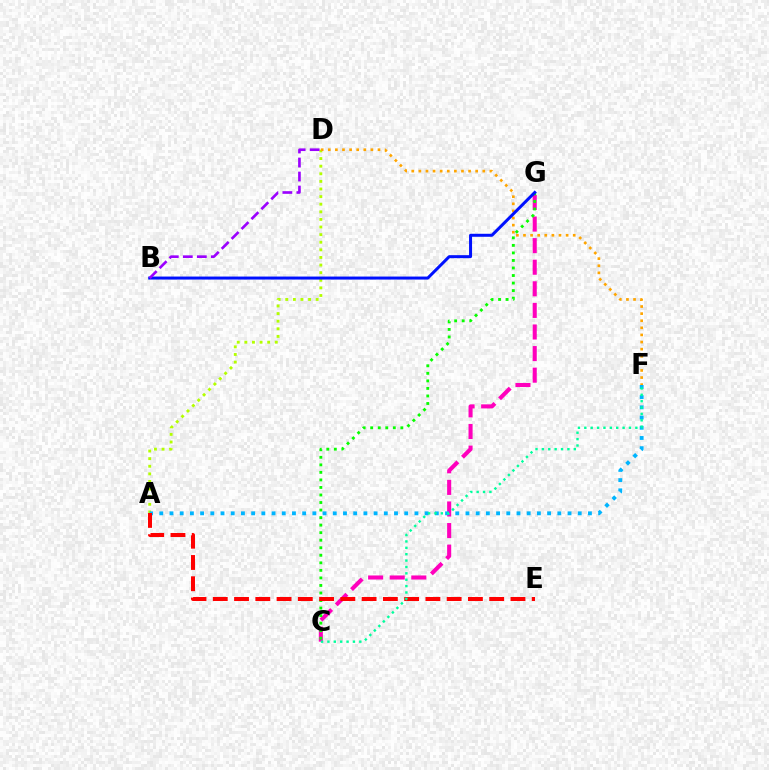{('C', 'G'): [{'color': '#ff00bd', 'line_style': 'dashed', 'thickness': 2.93}, {'color': '#08ff00', 'line_style': 'dotted', 'thickness': 2.05}], ('A', 'D'): [{'color': '#b3ff00', 'line_style': 'dotted', 'thickness': 2.07}], ('D', 'F'): [{'color': '#ffa500', 'line_style': 'dotted', 'thickness': 1.93}], ('B', 'G'): [{'color': '#0010ff', 'line_style': 'solid', 'thickness': 2.16}], ('A', 'F'): [{'color': '#00b5ff', 'line_style': 'dotted', 'thickness': 2.77}], ('B', 'D'): [{'color': '#9b00ff', 'line_style': 'dashed', 'thickness': 1.9}], ('A', 'E'): [{'color': '#ff0000', 'line_style': 'dashed', 'thickness': 2.89}], ('C', 'F'): [{'color': '#00ff9d', 'line_style': 'dotted', 'thickness': 1.73}]}